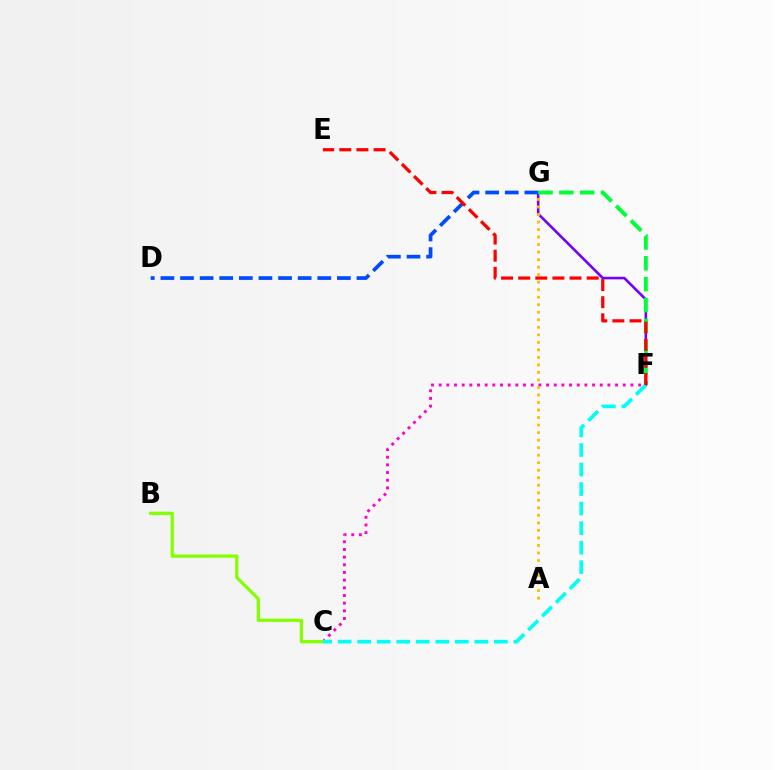{('F', 'G'): [{'color': '#7200ff', 'line_style': 'solid', 'thickness': 1.87}, {'color': '#00ff39', 'line_style': 'dashed', 'thickness': 2.83}], ('C', 'F'): [{'color': '#ff00cf', 'line_style': 'dotted', 'thickness': 2.08}, {'color': '#00fff6', 'line_style': 'dashed', 'thickness': 2.65}], ('B', 'C'): [{'color': '#84ff00', 'line_style': 'solid', 'thickness': 2.35}], ('D', 'G'): [{'color': '#004bff', 'line_style': 'dashed', 'thickness': 2.66}], ('E', 'F'): [{'color': '#ff0000', 'line_style': 'dashed', 'thickness': 2.33}], ('A', 'G'): [{'color': '#ffbd00', 'line_style': 'dotted', 'thickness': 2.04}]}